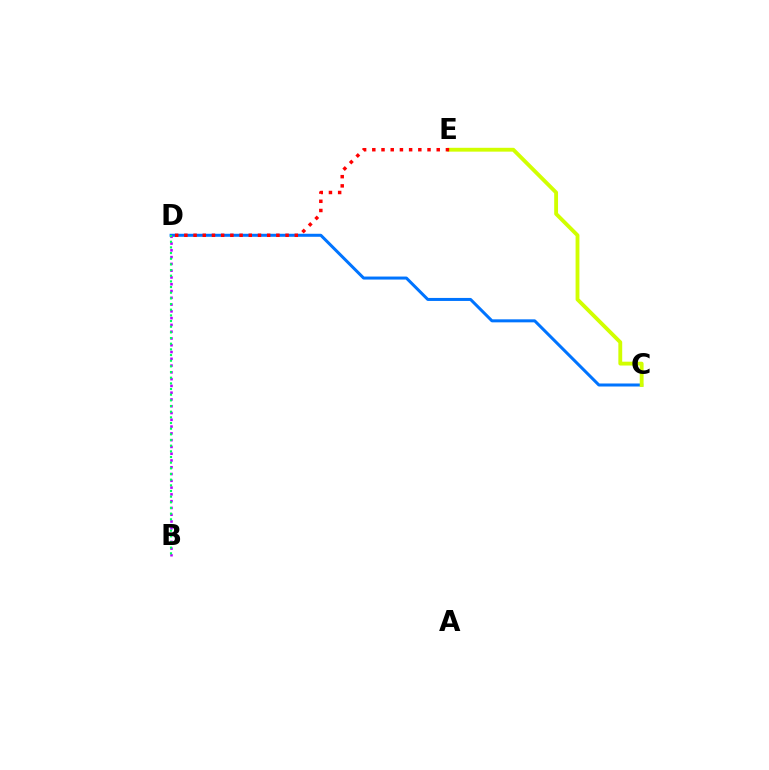{('C', 'D'): [{'color': '#0074ff', 'line_style': 'solid', 'thickness': 2.17}], ('B', 'D'): [{'color': '#b900ff', 'line_style': 'dotted', 'thickness': 1.84}, {'color': '#00ff5c', 'line_style': 'dotted', 'thickness': 1.54}], ('C', 'E'): [{'color': '#d1ff00', 'line_style': 'solid', 'thickness': 2.77}], ('D', 'E'): [{'color': '#ff0000', 'line_style': 'dotted', 'thickness': 2.5}]}